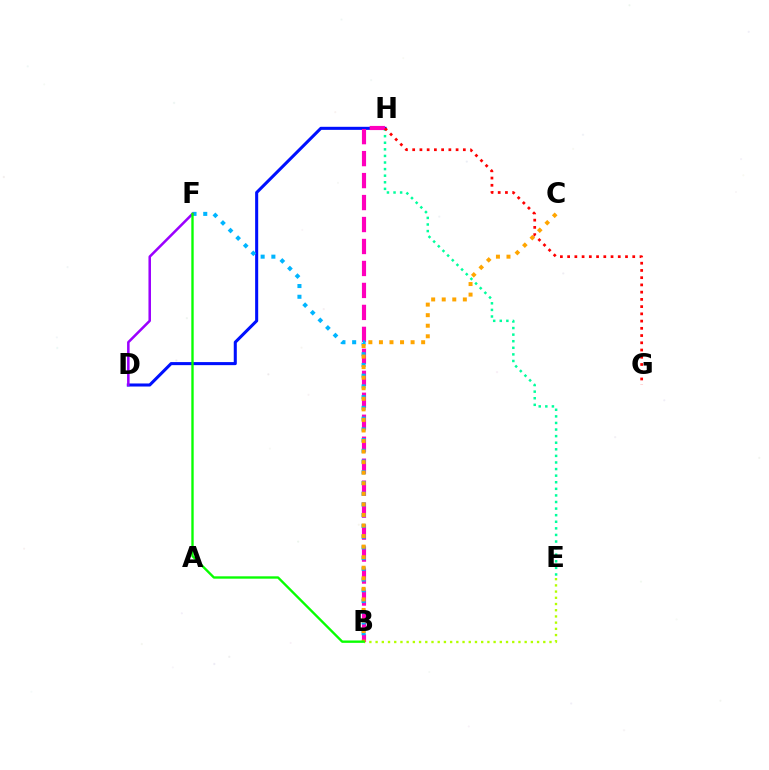{('D', 'H'): [{'color': '#0010ff', 'line_style': 'solid', 'thickness': 2.2}], ('B', 'E'): [{'color': '#b3ff00', 'line_style': 'dotted', 'thickness': 1.69}], ('E', 'H'): [{'color': '#00ff9d', 'line_style': 'dotted', 'thickness': 1.79}], ('B', 'H'): [{'color': '#ff00bd', 'line_style': 'dashed', 'thickness': 2.98}], ('B', 'F'): [{'color': '#00b5ff', 'line_style': 'dotted', 'thickness': 2.92}, {'color': '#08ff00', 'line_style': 'solid', 'thickness': 1.7}], ('B', 'C'): [{'color': '#ffa500', 'line_style': 'dotted', 'thickness': 2.87}], ('D', 'F'): [{'color': '#9b00ff', 'line_style': 'solid', 'thickness': 1.82}], ('G', 'H'): [{'color': '#ff0000', 'line_style': 'dotted', 'thickness': 1.97}]}